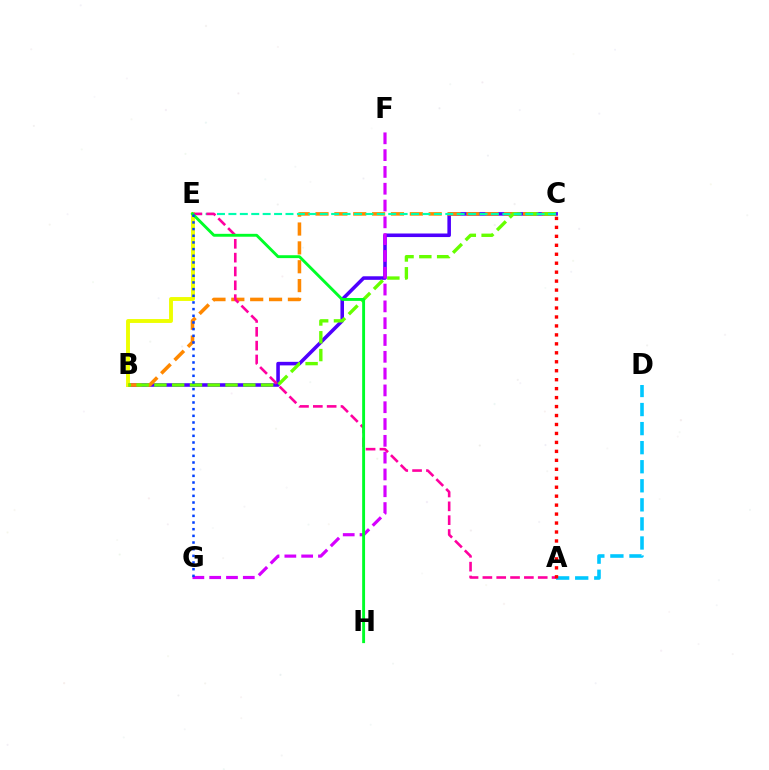{('B', 'C'): [{'color': '#4f00ff', 'line_style': 'solid', 'thickness': 2.56}, {'color': '#ff8800', 'line_style': 'dashed', 'thickness': 2.56}, {'color': '#66ff00', 'line_style': 'dashed', 'thickness': 2.42}], ('B', 'E'): [{'color': '#eeff00', 'line_style': 'solid', 'thickness': 2.8}], ('F', 'G'): [{'color': '#d600ff', 'line_style': 'dashed', 'thickness': 2.28}], ('C', 'E'): [{'color': '#00ffaf', 'line_style': 'dashed', 'thickness': 1.55}], ('A', 'D'): [{'color': '#00c7ff', 'line_style': 'dashed', 'thickness': 2.59}], ('A', 'E'): [{'color': '#ff00a0', 'line_style': 'dashed', 'thickness': 1.88}], ('A', 'C'): [{'color': '#ff0000', 'line_style': 'dotted', 'thickness': 2.43}], ('E', 'H'): [{'color': '#00ff27', 'line_style': 'solid', 'thickness': 2.08}], ('E', 'G'): [{'color': '#003fff', 'line_style': 'dotted', 'thickness': 1.81}]}